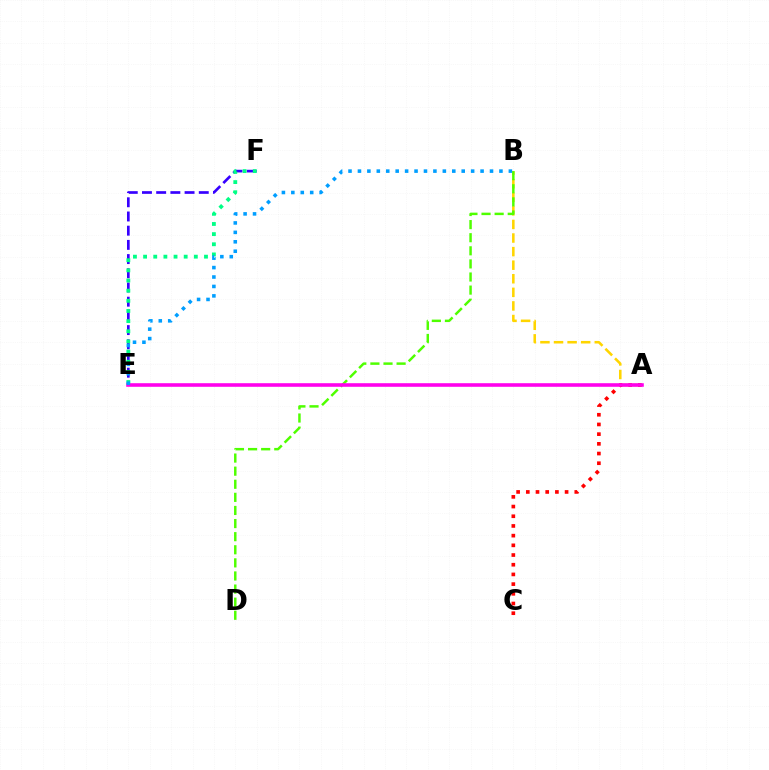{('A', 'B'): [{'color': '#ffd500', 'line_style': 'dashed', 'thickness': 1.85}], ('A', 'C'): [{'color': '#ff0000', 'line_style': 'dotted', 'thickness': 2.63}], ('E', 'F'): [{'color': '#3700ff', 'line_style': 'dashed', 'thickness': 1.93}, {'color': '#00ff86', 'line_style': 'dotted', 'thickness': 2.76}], ('B', 'D'): [{'color': '#4fff00', 'line_style': 'dashed', 'thickness': 1.78}], ('A', 'E'): [{'color': '#ff00ed', 'line_style': 'solid', 'thickness': 2.58}], ('B', 'E'): [{'color': '#009eff', 'line_style': 'dotted', 'thickness': 2.56}]}